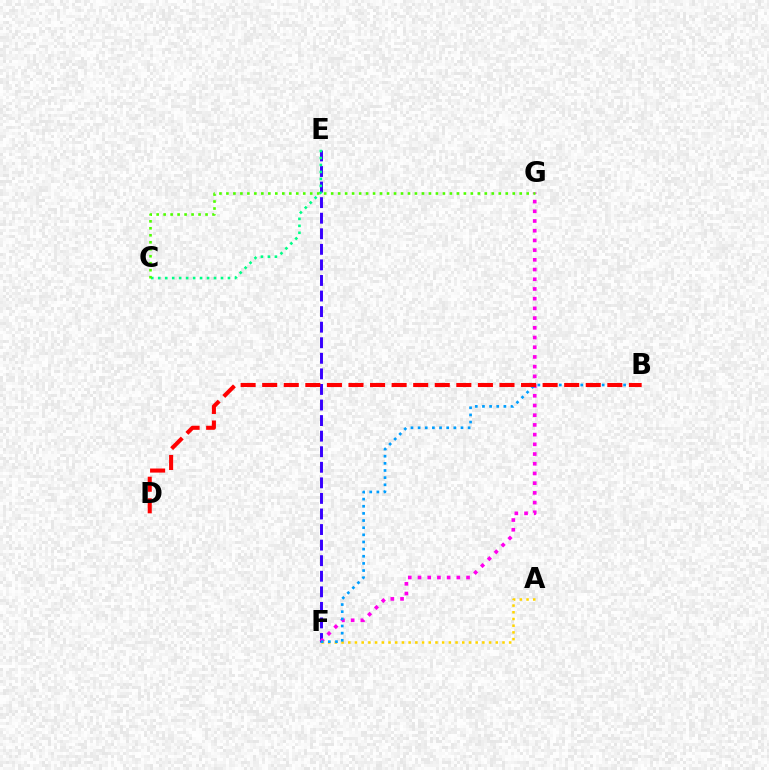{('E', 'F'): [{'color': '#3700ff', 'line_style': 'dashed', 'thickness': 2.11}], ('F', 'G'): [{'color': '#ff00ed', 'line_style': 'dotted', 'thickness': 2.64}], ('C', 'E'): [{'color': '#00ff86', 'line_style': 'dotted', 'thickness': 1.89}], ('A', 'F'): [{'color': '#ffd500', 'line_style': 'dotted', 'thickness': 1.82}], ('B', 'F'): [{'color': '#009eff', 'line_style': 'dotted', 'thickness': 1.94}], ('C', 'G'): [{'color': '#4fff00', 'line_style': 'dotted', 'thickness': 1.9}], ('B', 'D'): [{'color': '#ff0000', 'line_style': 'dashed', 'thickness': 2.93}]}